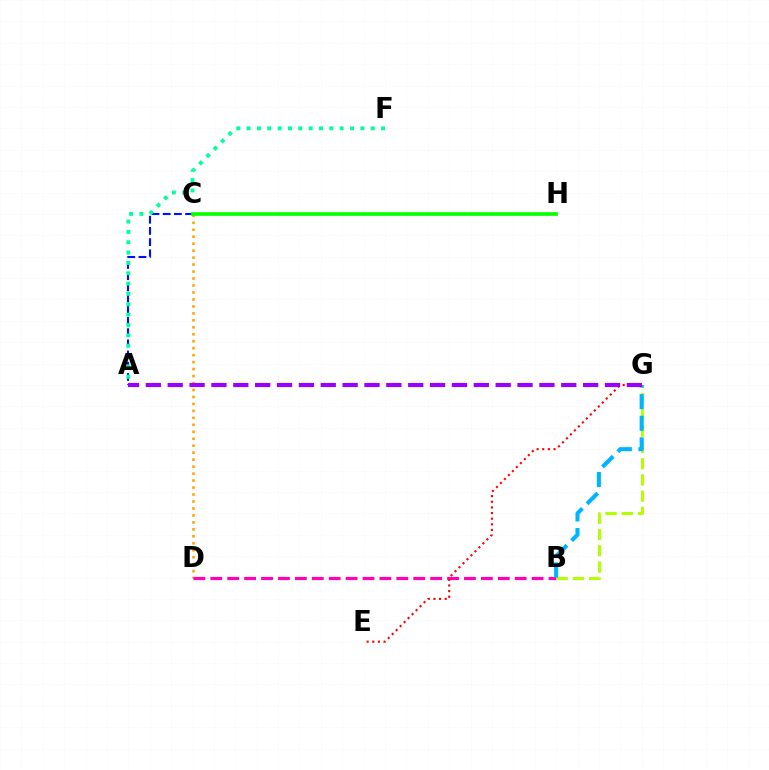{('A', 'C'): [{'color': '#0010ff', 'line_style': 'dashed', 'thickness': 1.52}], ('A', 'F'): [{'color': '#00ff9d', 'line_style': 'dotted', 'thickness': 2.81}], ('C', 'D'): [{'color': '#ffa500', 'line_style': 'dotted', 'thickness': 1.89}], ('B', 'D'): [{'color': '#ff00bd', 'line_style': 'dashed', 'thickness': 2.3}], ('B', 'G'): [{'color': '#b3ff00', 'line_style': 'dashed', 'thickness': 2.21}, {'color': '#00b5ff', 'line_style': 'dashed', 'thickness': 2.94}], ('E', 'G'): [{'color': '#ff0000', 'line_style': 'dotted', 'thickness': 1.53}], ('A', 'G'): [{'color': '#9b00ff', 'line_style': 'dashed', 'thickness': 2.97}], ('C', 'H'): [{'color': '#08ff00', 'line_style': 'solid', 'thickness': 2.65}]}